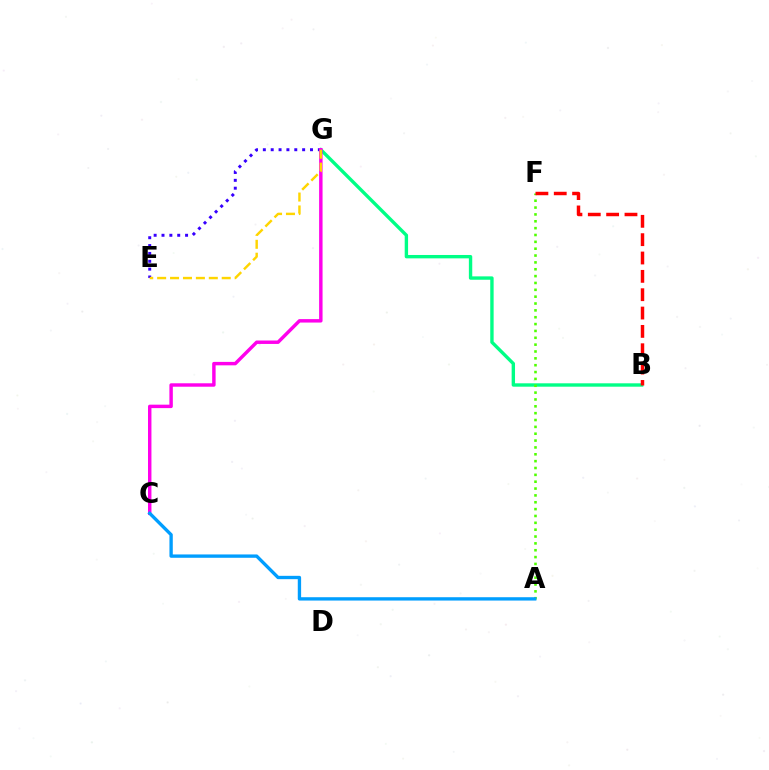{('B', 'G'): [{'color': '#00ff86', 'line_style': 'solid', 'thickness': 2.43}], ('E', 'G'): [{'color': '#3700ff', 'line_style': 'dotted', 'thickness': 2.14}, {'color': '#ffd500', 'line_style': 'dashed', 'thickness': 1.75}], ('A', 'F'): [{'color': '#4fff00', 'line_style': 'dotted', 'thickness': 1.86}], ('C', 'G'): [{'color': '#ff00ed', 'line_style': 'solid', 'thickness': 2.48}], ('B', 'F'): [{'color': '#ff0000', 'line_style': 'dashed', 'thickness': 2.49}], ('A', 'C'): [{'color': '#009eff', 'line_style': 'solid', 'thickness': 2.4}]}